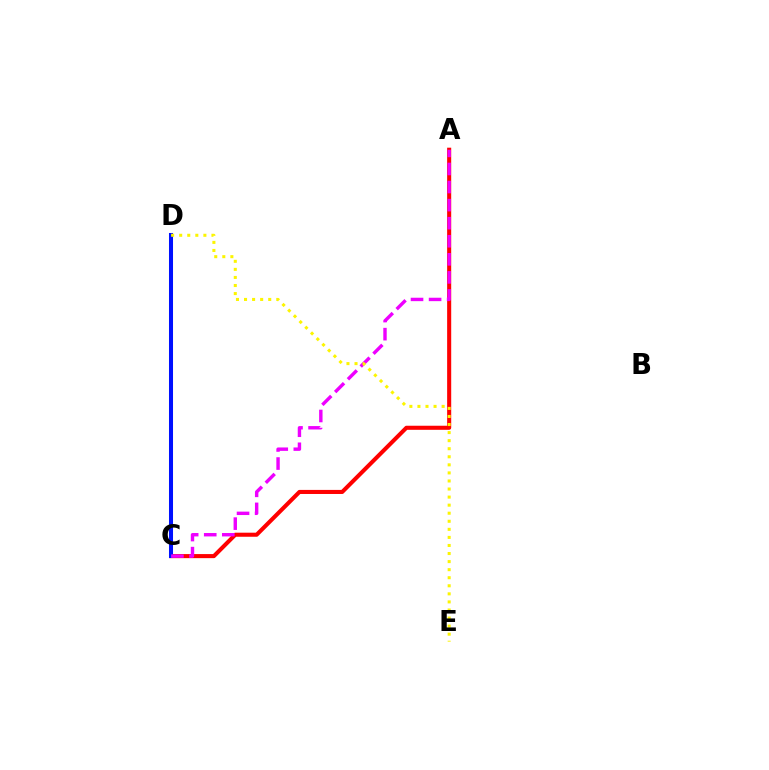{('A', 'C'): [{'color': '#ff0000', 'line_style': 'solid', 'thickness': 2.93}, {'color': '#ee00ff', 'line_style': 'dashed', 'thickness': 2.45}], ('C', 'D'): [{'color': '#00fff6', 'line_style': 'solid', 'thickness': 2.77}, {'color': '#08ff00', 'line_style': 'solid', 'thickness': 2.16}, {'color': '#0010ff', 'line_style': 'solid', 'thickness': 2.9}], ('D', 'E'): [{'color': '#fcf500', 'line_style': 'dotted', 'thickness': 2.19}]}